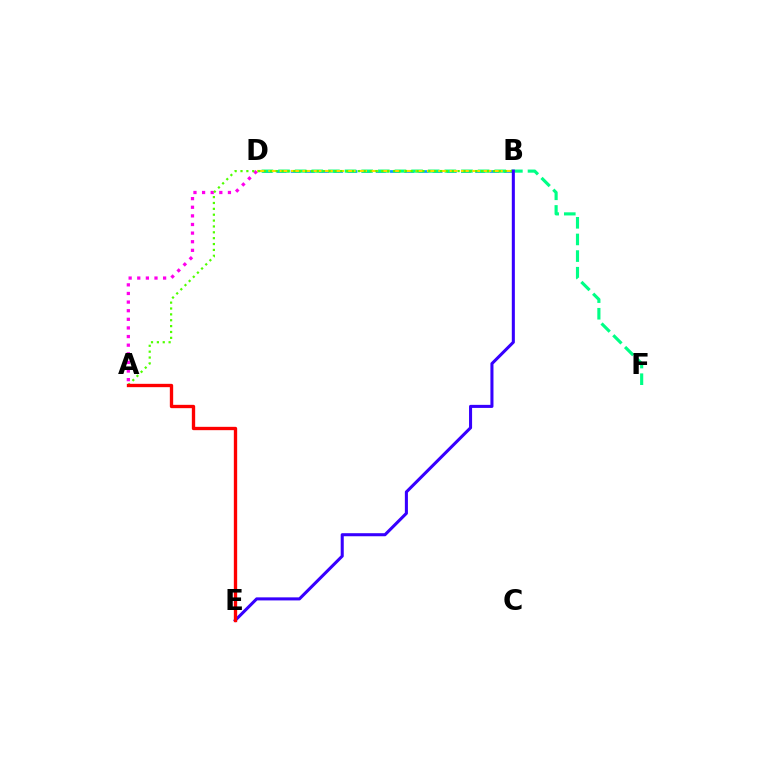{('B', 'D'): [{'color': '#009eff', 'line_style': 'dashed', 'thickness': 1.93}, {'color': '#ffd500', 'line_style': 'dashed', 'thickness': 1.54}], ('D', 'F'): [{'color': '#00ff86', 'line_style': 'dashed', 'thickness': 2.26}], ('A', 'D'): [{'color': '#ff00ed', 'line_style': 'dotted', 'thickness': 2.34}], ('A', 'B'): [{'color': '#4fff00', 'line_style': 'dotted', 'thickness': 1.59}], ('B', 'E'): [{'color': '#3700ff', 'line_style': 'solid', 'thickness': 2.2}], ('A', 'E'): [{'color': '#ff0000', 'line_style': 'solid', 'thickness': 2.4}]}